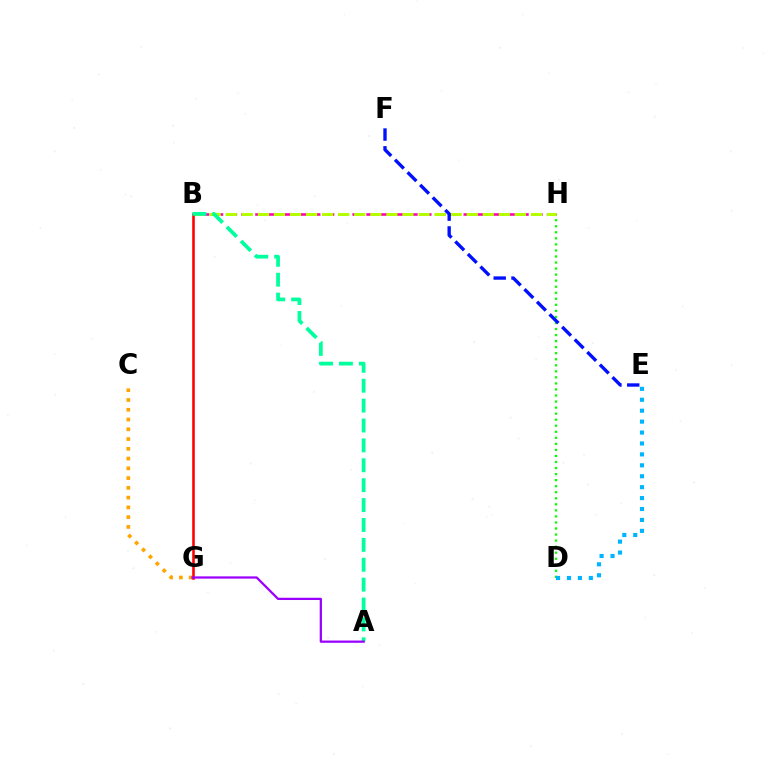{('D', 'H'): [{'color': '#08ff00', 'line_style': 'dotted', 'thickness': 1.64}], ('D', 'E'): [{'color': '#00b5ff', 'line_style': 'dotted', 'thickness': 2.97}], ('B', 'H'): [{'color': '#ff00bd', 'line_style': 'dashed', 'thickness': 1.89}, {'color': '#b3ff00', 'line_style': 'dashed', 'thickness': 2.18}], ('C', 'G'): [{'color': '#ffa500', 'line_style': 'dotted', 'thickness': 2.65}], ('E', 'F'): [{'color': '#0010ff', 'line_style': 'dashed', 'thickness': 2.42}], ('B', 'G'): [{'color': '#ff0000', 'line_style': 'solid', 'thickness': 1.86}], ('A', 'B'): [{'color': '#00ff9d', 'line_style': 'dashed', 'thickness': 2.7}], ('A', 'G'): [{'color': '#9b00ff', 'line_style': 'solid', 'thickness': 1.63}]}